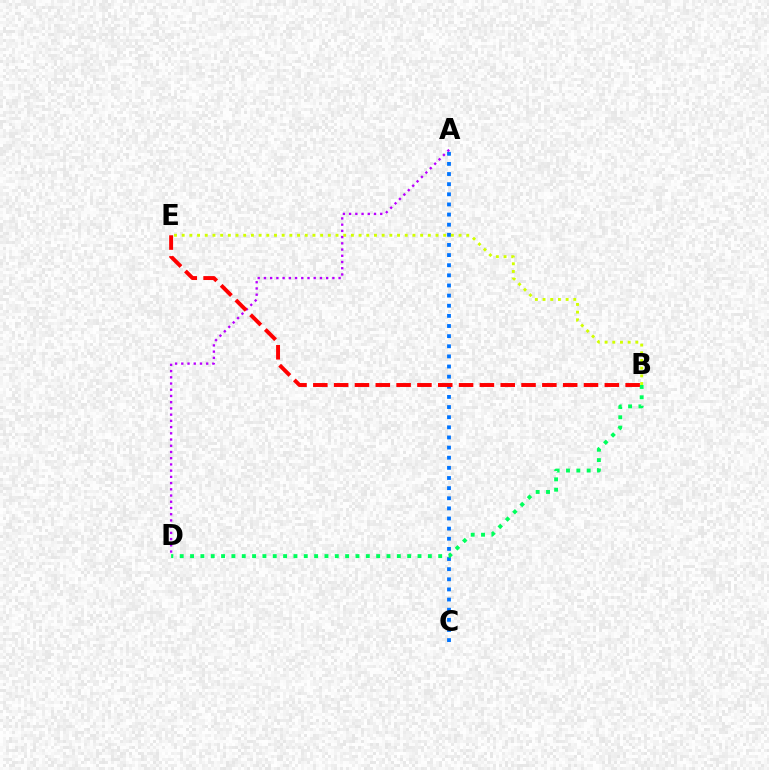{('A', 'C'): [{'color': '#0074ff', 'line_style': 'dotted', 'thickness': 2.75}], ('B', 'E'): [{'color': '#d1ff00', 'line_style': 'dotted', 'thickness': 2.09}, {'color': '#ff0000', 'line_style': 'dashed', 'thickness': 2.83}], ('B', 'D'): [{'color': '#00ff5c', 'line_style': 'dotted', 'thickness': 2.81}], ('A', 'D'): [{'color': '#b900ff', 'line_style': 'dotted', 'thickness': 1.69}]}